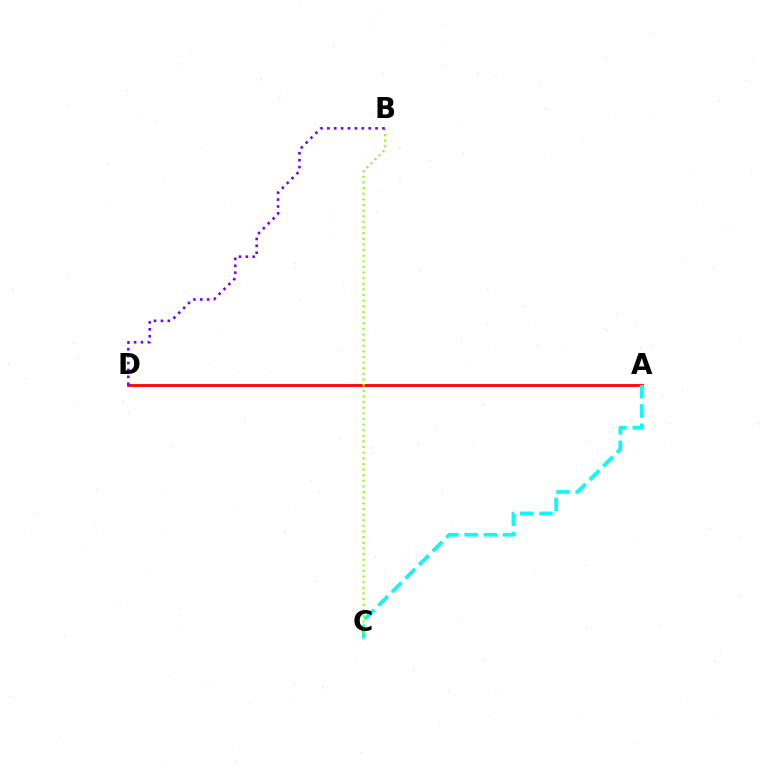{('A', 'D'): [{'color': '#ff0000', 'line_style': 'solid', 'thickness': 2.01}], ('A', 'C'): [{'color': '#00fff6', 'line_style': 'dashed', 'thickness': 2.61}], ('B', 'C'): [{'color': '#84ff00', 'line_style': 'dotted', 'thickness': 1.53}], ('B', 'D'): [{'color': '#7200ff', 'line_style': 'dotted', 'thickness': 1.87}]}